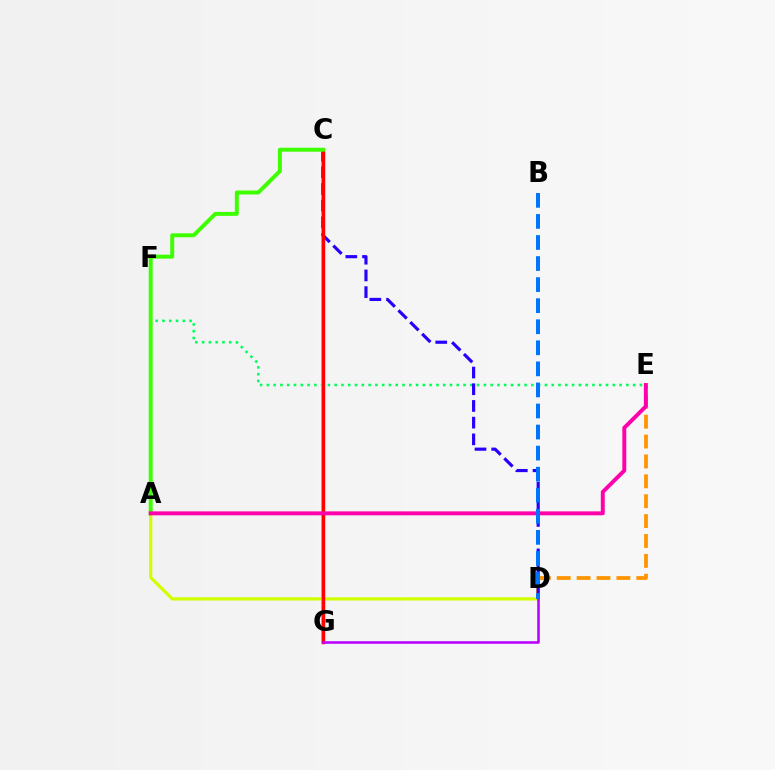{('D', 'E'): [{'color': '#ff9400', 'line_style': 'dashed', 'thickness': 2.7}], ('A', 'D'): [{'color': '#d1ff00', 'line_style': 'solid', 'thickness': 2.33}], ('E', 'F'): [{'color': '#00ff5c', 'line_style': 'dotted', 'thickness': 1.84}], ('C', 'G'): [{'color': '#00fff6', 'line_style': 'solid', 'thickness': 2.58}, {'color': '#ff0000', 'line_style': 'solid', 'thickness': 2.46}], ('C', 'D'): [{'color': '#2500ff', 'line_style': 'dashed', 'thickness': 2.27}], ('D', 'G'): [{'color': '#b900ff', 'line_style': 'solid', 'thickness': 1.85}], ('A', 'C'): [{'color': '#3dff00', 'line_style': 'solid', 'thickness': 2.84}], ('A', 'E'): [{'color': '#ff00ac', 'line_style': 'solid', 'thickness': 2.83}], ('B', 'D'): [{'color': '#0074ff', 'line_style': 'dashed', 'thickness': 2.86}]}